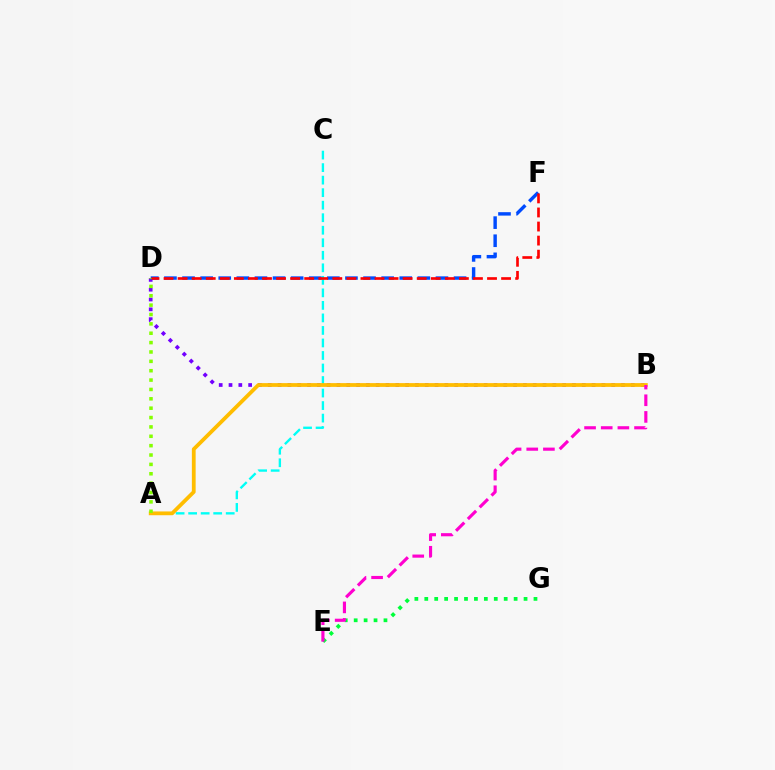{('A', 'C'): [{'color': '#00fff6', 'line_style': 'dashed', 'thickness': 1.7}], ('B', 'D'): [{'color': '#7200ff', 'line_style': 'dotted', 'thickness': 2.67}], ('D', 'F'): [{'color': '#004bff', 'line_style': 'dashed', 'thickness': 2.46}, {'color': '#ff0000', 'line_style': 'dashed', 'thickness': 1.91}], ('A', 'B'): [{'color': '#ffbd00', 'line_style': 'solid', 'thickness': 2.72}], ('E', 'G'): [{'color': '#00ff39', 'line_style': 'dotted', 'thickness': 2.7}], ('A', 'D'): [{'color': '#84ff00', 'line_style': 'dotted', 'thickness': 2.55}], ('B', 'E'): [{'color': '#ff00cf', 'line_style': 'dashed', 'thickness': 2.26}]}